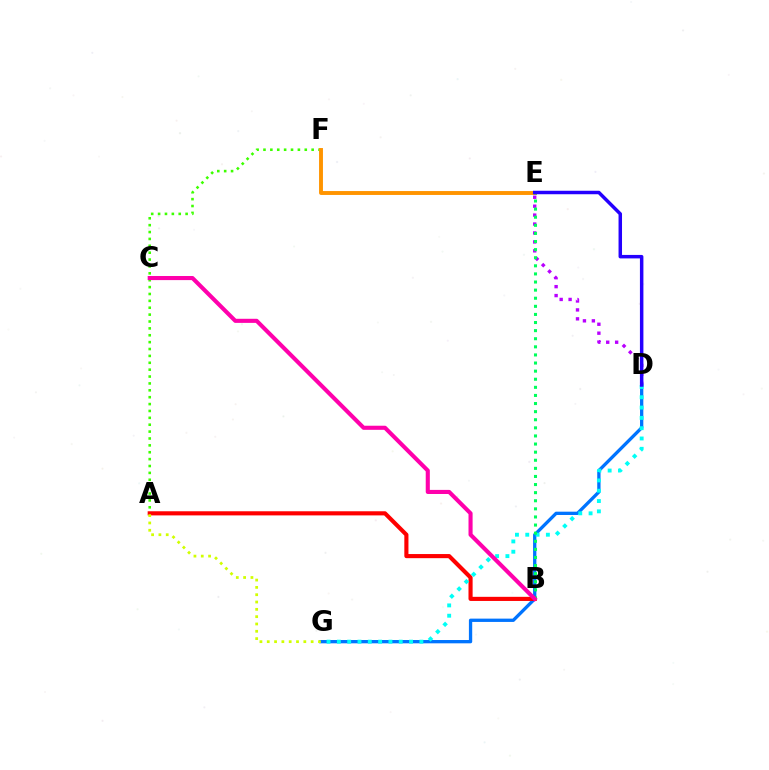{('D', 'E'): [{'color': '#b900ff', 'line_style': 'dotted', 'thickness': 2.43}, {'color': '#2500ff', 'line_style': 'solid', 'thickness': 2.51}], ('D', 'G'): [{'color': '#0074ff', 'line_style': 'solid', 'thickness': 2.38}, {'color': '#00fff6', 'line_style': 'dotted', 'thickness': 2.8}], ('A', 'F'): [{'color': '#3dff00', 'line_style': 'dotted', 'thickness': 1.87}], ('A', 'B'): [{'color': '#ff0000', 'line_style': 'solid', 'thickness': 2.97}], ('A', 'G'): [{'color': '#d1ff00', 'line_style': 'dotted', 'thickness': 1.99}], ('E', 'F'): [{'color': '#ff9400', 'line_style': 'solid', 'thickness': 2.81}], ('B', 'E'): [{'color': '#00ff5c', 'line_style': 'dotted', 'thickness': 2.2}], ('B', 'C'): [{'color': '#ff00ac', 'line_style': 'solid', 'thickness': 2.95}]}